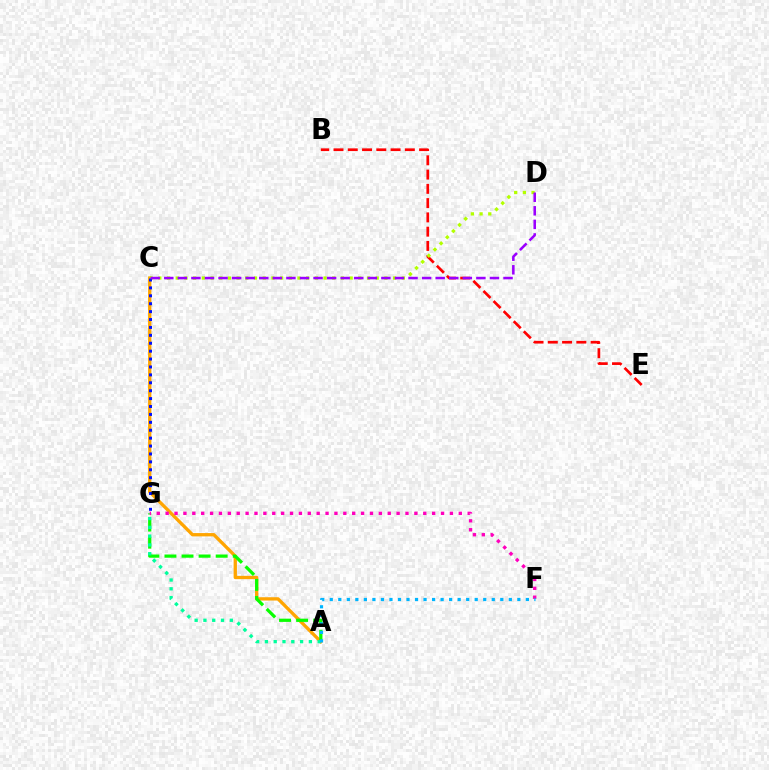{('A', 'C'): [{'color': '#ffa500', 'line_style': 'solid', 'thickness': 2.38}], ('B', 'E'): [{'color': '#ff0000', 'line_style': 'dashed', 'thickness': 1.94}], ('C', 'D'): [{'color': '#b3ff00', 'line_style': 'dotted', 'thickness': 2.36}, {'color': '#9b00ff', 'line_style': 'dashed', 'thickness': 1.84}], ('A', 'G'): [{'color': '#08ff00', 'line_style': 'dashed', 'thickness': 2.32}, {'color': '#00ff9d', 'line_style': 'dotted', 'thickness': 2.39}], ('F', 'G'): [{'color': '#ff00bd', 'line_style': 'dotted', 'thickness': 2.41}], ('C', 'G'): [{'color': '#0010ff', 'line_style': 'dotted', 'thickness': 2.15}], ('A', 'F'): [{'color': '#00b5ff', 'line_style': 'dotted', 'thickness': 2.32}]}